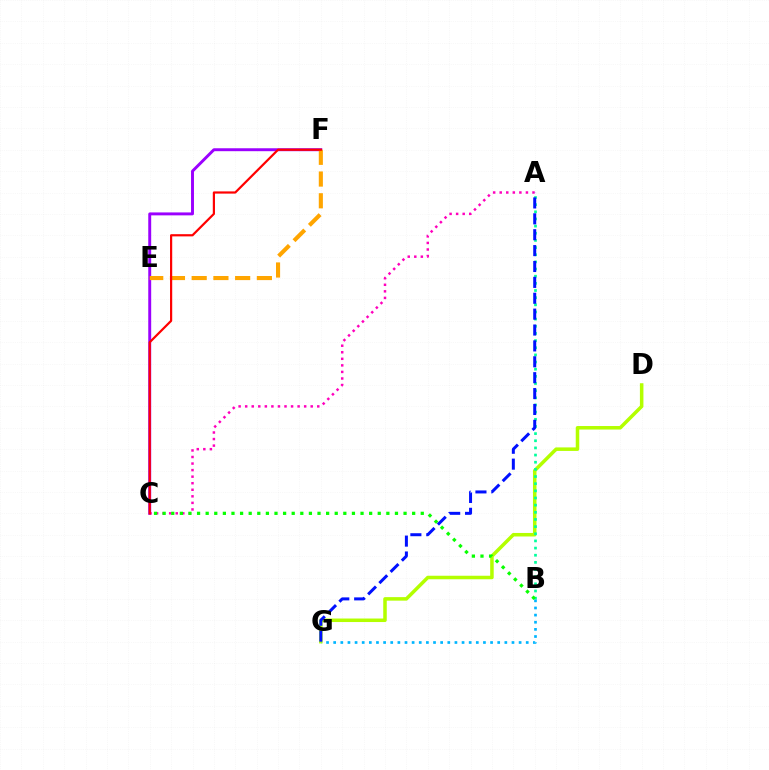{('D', 'G'): [{'color': '#b3ff00', 'line_style': 'solid', 'thickness': 2.53}], ('A', 'B'): [{'color': '#00ff9d', 'line_style': 'dotted', 'thickness': 1.94}], ('C', 'F'): [{'color': '#9b00ff', 'line_style': 'solid', 'thickness': 2.11}, {'color': '#ff0000', 'line_style': 'solid', 'thickness': 1.58}], ('E', 'F'): [{'color': '#ffa500', 'line_style': 'dashed', 'thickness': 2.95}], ('A', 'C'): [{'color': '#ff00bd', 'line_style': 'dotted', 'thickness': 1.78}], ('B', 'G'): [{'color': '#00b5ff', 'line_style': 'dotted', 'thickness': 1.94}], ('B', 'C'): [{'color': '#08ff00', 'line_style': 'dotted', 'thickness': 2.34}], ('A', 'G'): [{'color': '#0010ff', 'line_style': 'dashed', 'thickness': 2.16}]}